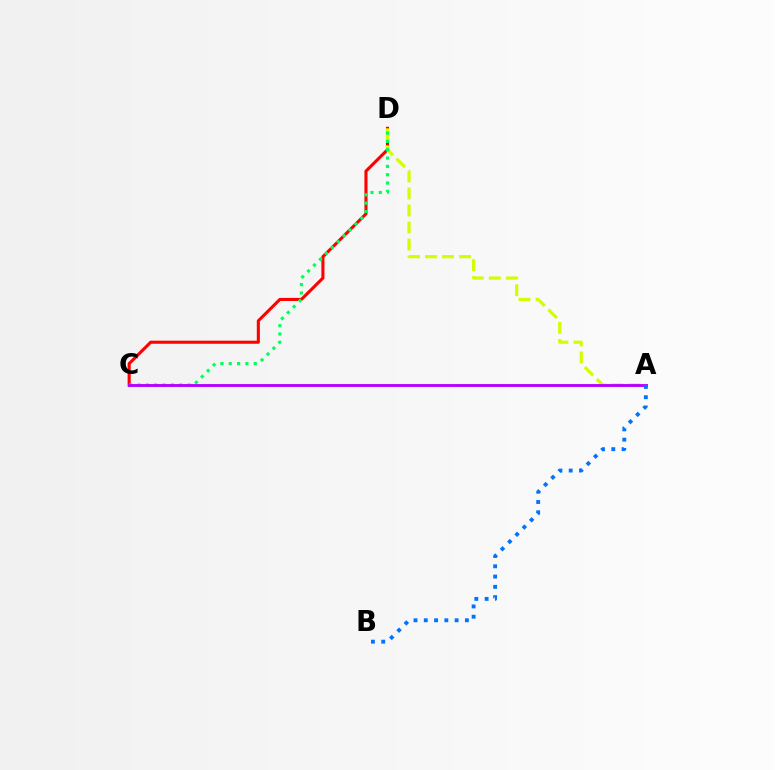{('C', 'D'): [{'color': '#ff0000', 'line_style': 'solid', 'thickness': 2.22}, {'color': '#00ff5c', 'line_style': 'dotted', 'thickness': 2.26}], ('A', 'D'): [{'color': '#d1ff00', 'line_style': 'dashed', 'thickness': 2.31}], ('A', 'C'): [{'color': '#b900ff', 'line_style': 'solid', 'thickness': 2.08}], ('A', 'B'): [{'color': '#0074ff', 'line_style': 'dotted', 'thickness': 2.79}]}